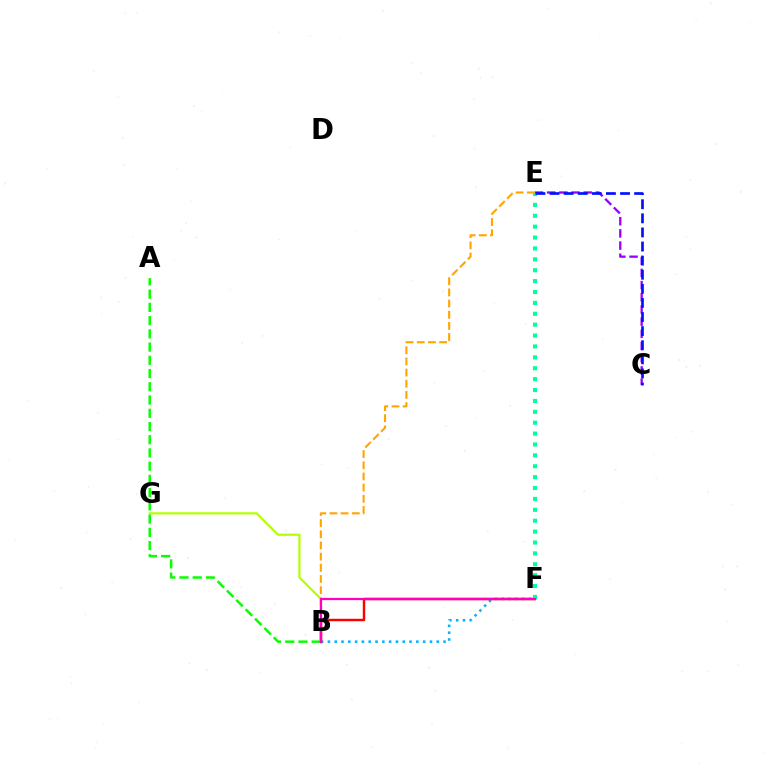{('B', 'F'): [{'color': '#00b5ff', 'line_style': 'dotted', 'thickness': 1.85}, {'color': '#ff0000', 'line_style': 'solid', 'thickness': 1.77}, {'color': '#ff00bd', 'line_style': 'solid', 'thickness': 1.6}], ('C', 'E'): [{'color': '#9b00ff', 'line_style': 'dashed', 'thickness': 1.66}, {'color': '#0010ff', 'line_style': 'dashed', 'thickness': 1.92}], ('B', 'G'): [{'color': '#b3ff00', 'line_style': 'solid', 'thickness': 1.59}], ('B', 'E'): [{'color': '#ffa500', 'line_style': 'dashed', 'thickness': 1.52}], ('A', 'B'): [{'color': '#08ff00', 'line_style': 'dashed', 'thickness': 1.8}], ('E', 'F'): [{'color': '#00ff9d', 'line_style': 'dotted', 'thickness': 2.96}]}